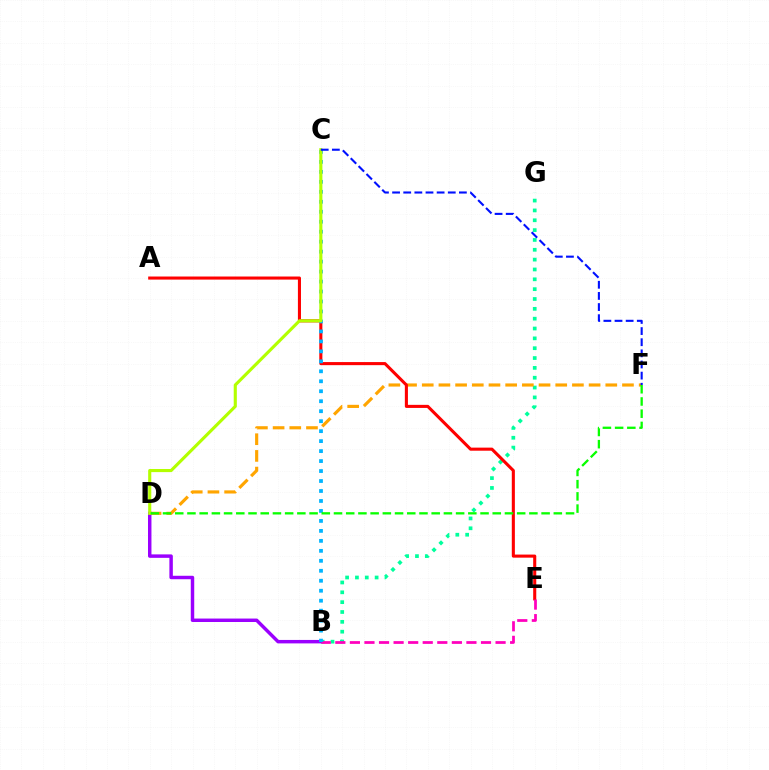{('B', 'G'): [{'color': '#00ff9d', 'line_style': 'dotted', 'thickness': 2.67}], ('D', 'F'): [{'color': '#ffa500', 'line_style': 'dashed', 'thickness': 2.27}, {'color': '#08ff00', 'line_style': 'dashed', 'thickness': 1.66}], ('A', 'E'): [{'color': '#ff0000', 'line_style': 'solid', 'thickness': 2.22}], ('B', 'D'): [{'color': '#9b00ff', 'line_style': 'solid', 'thickness': 2.49}], ('B', 'E'): [{'color': '#ff00bd', 'line_style': 'dashed', 'thickness': 1.98}], ('B', 'C'): [{'color': '#00b5ff', 'line_style': 'dotted', 'thickness': 2.71}], ('C', 'D'): [{'color': '#b3ff00', 'line_style': 'solid', 'thickness': 2.25}], ('C', 'F'): [{'color': '#0010ff', 'line_style': 'dashed', 'thickness': 1.51}]}